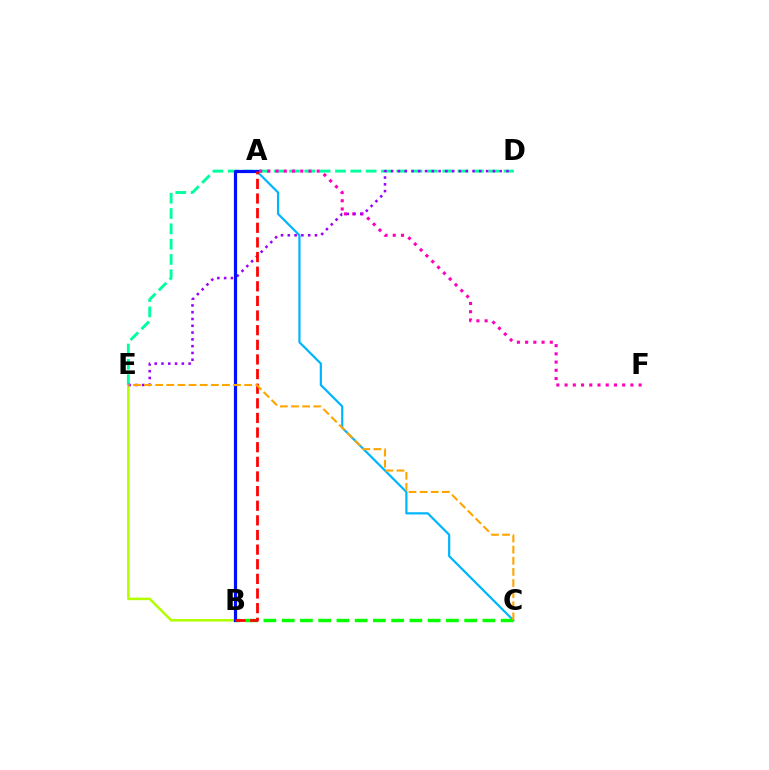{('A', 'C'): [{'color': '#00b5ff', 'line_style': 'solid', 'thickness': 1.58}], ('B', 'E'): [{'color': '#b3ff00', 'line_style': 'solid', 'thickness': 1.83}], ('D', 'E'): [{'color': '#00ff9d', 'line_style': 'dashed', 'thickness': 2.08}, {'color': '#9b00ff', 'line_style': 'dotted', 'thickness': 1.84}], ('B', 'C'): [{'color': '#08ff00', 'line_style': 'dashed', 'thickness': 2.48}], ('A', 'F'): [{'color': '#ff00bd', 'line_style': 'dotted', 'thickness': 2.23}], ('A', 'B'): [{'color': '#0010ff', 'line_style': 'solid', 'thickness': 2.29}, {'color': '#ff0000', 'line_style': 'dashed', 'thickness': 1.99}], ('C', 'E'): [{'color': '#ffa500', 'line_style': 'dashed', 'thickness': 1.51}]}